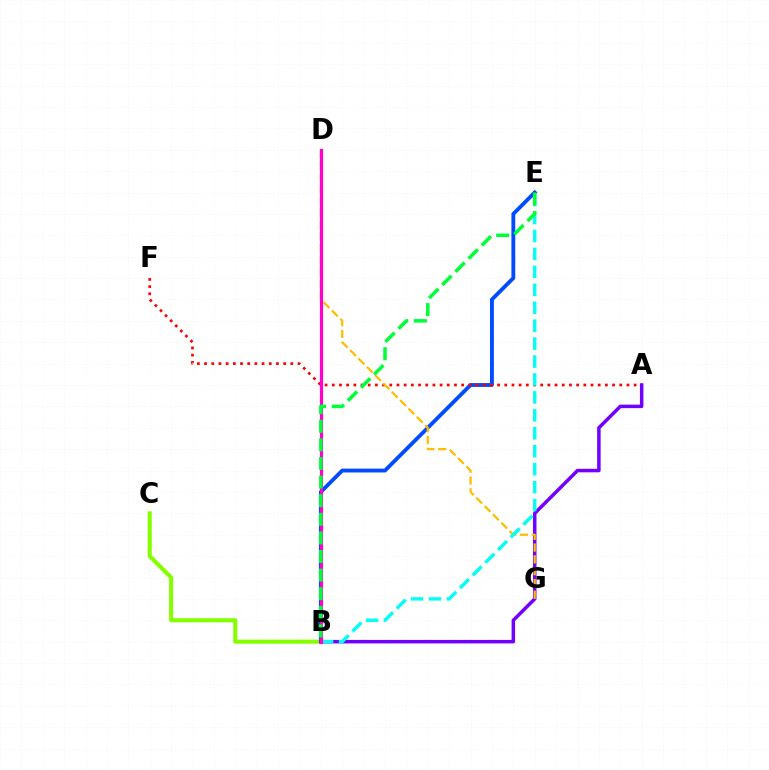{('B', 'E'): [{'color': '#004bff', 'line_style': 'solid', 'thickness': 2.76}, {'color': '#00fff6', 'line_style': 'dashed', 'thickness': 2.44}, {'color': '#00ff39', 'line_style': 'dashed', 'thickness': 2.53}], ('A', 'F'): [{'color': '#ff0000', 'line_style': 'dotted', 'thickness': 1.95}], ('B', 'C'): [{'color': '#84ff00', 'line_style': 'solid', 'thickness': 2.92}], ('A', 'B'): [{'color': '#7200ff', 'line_style': 'solid', 'thickness': 2.52}], ('D', 'G'): [{'color': '#ffbd00', 'line_style': 'dashed', 'thickness': 1.6}], ('B', 'D'): [{'color': '#ff00cf', 'line_style': 'solid', 'thickness': 2.31}]}